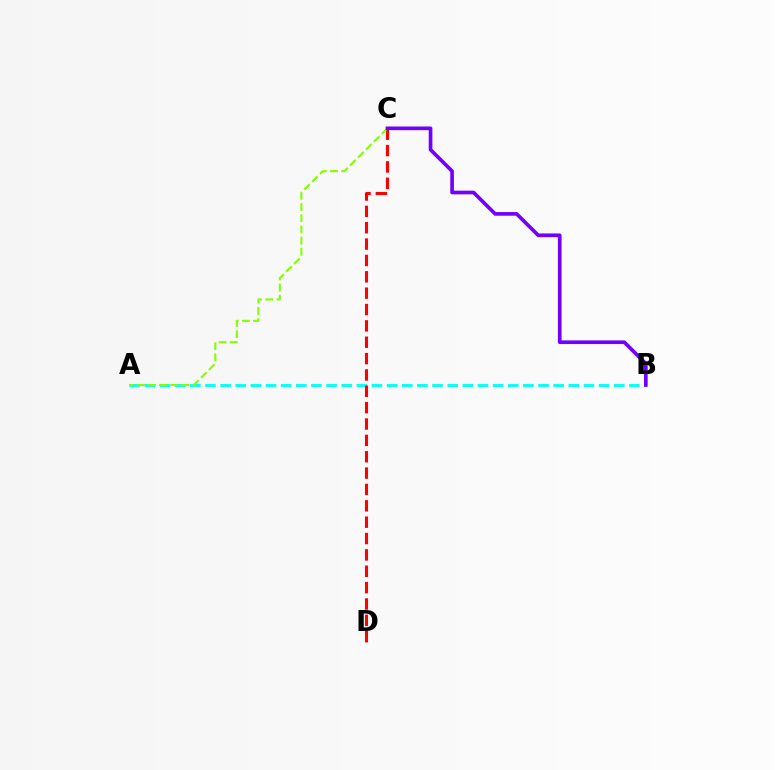{('A', 'B'): [{'color': '#00fff6', 'line_style': 'dashed', 'thickness': 2.06}], ('C', 'D'): [{'color': '#ff0000', 'line_style': 'dashed', 'thickness': 2.22}], ('A', 'C'): [{'color': '#84ff00', 'line_style': 'dashed', 'thickness': 1.52}], ('B', 'C'): [{'color': '#7200ff', 'line_style': 'solid', 'thickness': 2.64}]}